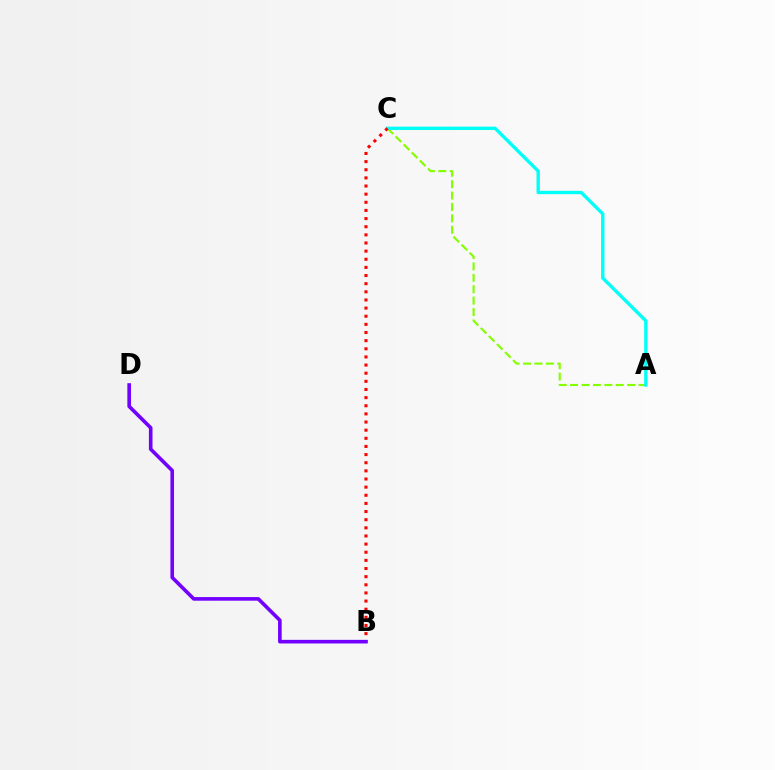{('A', 'C'): [{'color': '#84ff00', 'line_style': 'dashed', 'thickness': 1.55}, {'color': '#00fff6', 'line_style': 'solid', 'thickness': 2.41}], ('B', 'C'): [{'color': '#ff0000', 'line_style': 'dotted', 'thickness': 2.21}], ('B', 'D'): [{'color': '#7200ff', 'line_style': 'solid', 'thickness': 2.6}]}